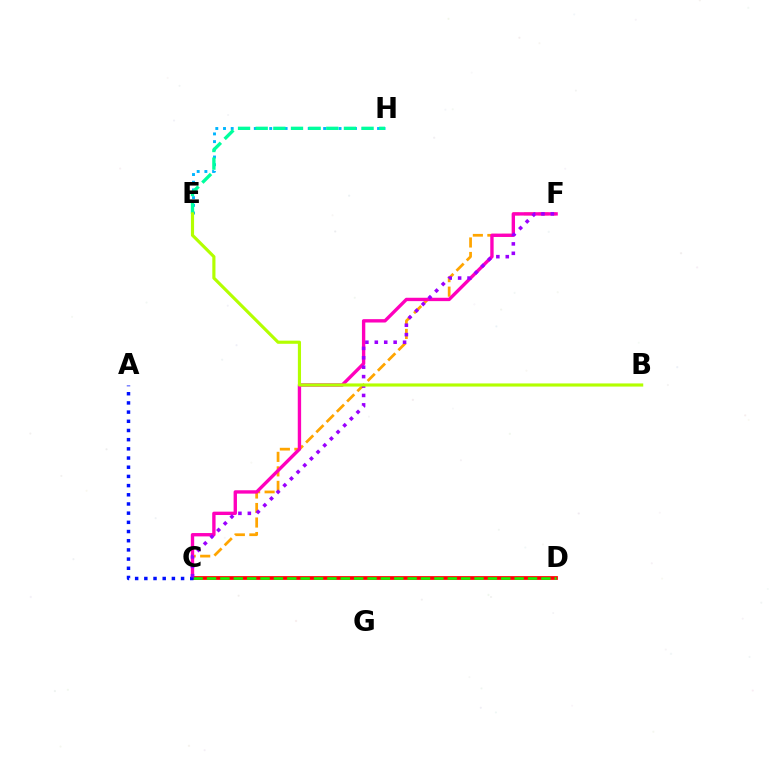{('C', 'F'): [{'color': '#ffa500', 'line_style': 'dashed', 'thickness': 1.97}, {'color': '#ff00bd', 'line_style': 'solid', 'thickness': 2.42}, {'color': '#9b00ff', 'line_style': 'dotted', 'thickness': 2.56}], ('C', 'D'): [{'color': '#ff0000', 'line_style': 'solid', 'thickness': 2.69}, {'color': '#08ff00', 'line_style': 'dashed', 'thickness': 1.82}], ('E', 'H'): [{'color': '#00b5ff', 'line_style': 'dotted', 'thickness': 2.09}, {'color': '#00ff9d', 'line_style': 'dashed', 'thickness': 2.4}], ('A', 'C'): [{'color': '#0010ff', 'line_style': 'dotted', 'thickness': 2.5}], ('B', 'E'): [{'color': '#b3ff00', 'line_style': 'solid', 'thickness': 2.27}]}